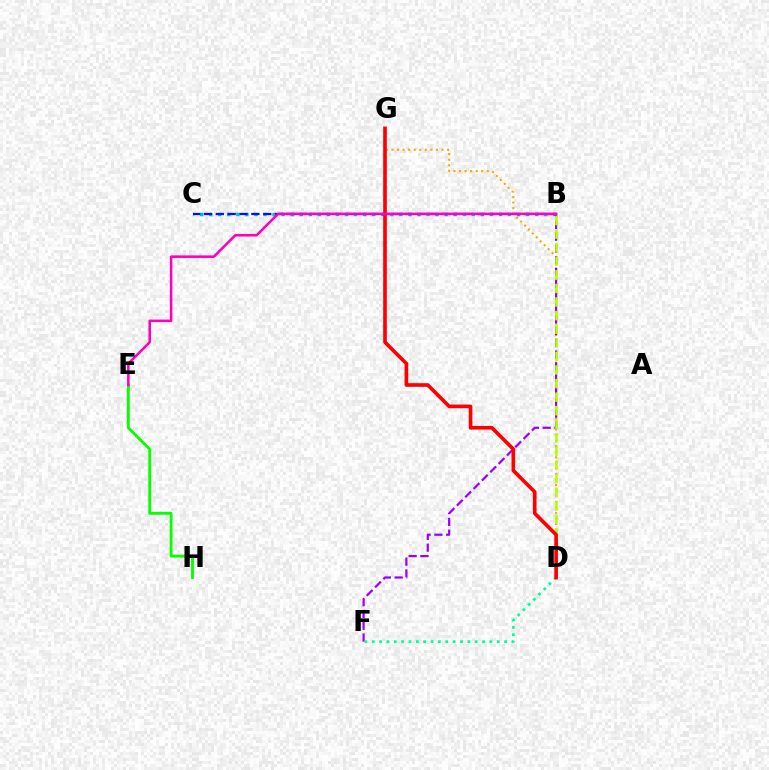{('D', 'G'): [{'color': '#ffa500', 'line_style': 'dotted', 'thickness': 1.51}, {'color': '#ff0000', 'line_style': 'solid', 'thickness': 2.63}], ('B', 'C'): [{'color': '#00b5ff', 'line_style': 'dotted', 'thickness': 2.46}, {'color': '#0010ff', 'line_style': 'dashed', 'thickness': 1.61}], ('E', 'H'): [{'color': '#08ff00', 'line_style': 'solid', 'thickness': 2.04}], ('B', 'F'): [{'color': '#9b00ff', 'line_style': 'dashed', 'thickness': 1.6}], ('B', 'D'): [{'color': '#b3ff00', 'line_style': 'dashed', 'thickness': 1.85}], ('D', 'F'): [{'color': '#00ff9d', 'line_style': 'dotted', 'thickness': 2.0}], ('B', 'E'): [{'color': '#ff00bd', 'line_style': 'solid', 'thickness': 1.84}]}